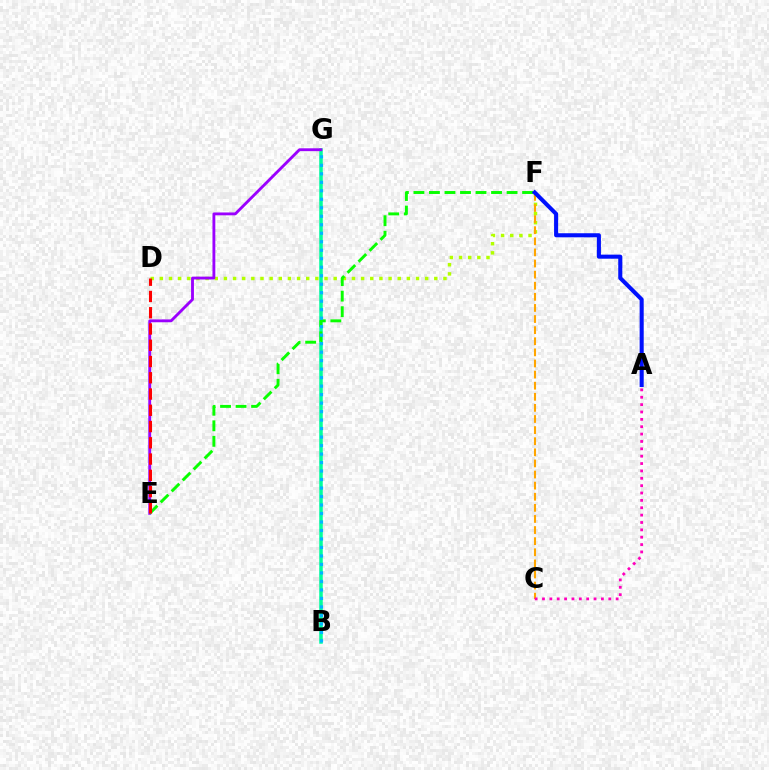{('D', 'F'): [{'color': '#b3ff00', 'line_style': 'dotted', 'thickness': 2.49}], ('B', 'G'): [{'color': '#00ff9d', 'line_style': 'solid', 'thickness': 2.53}, {'color': '#00b5ff', 'line_style': 'dotted', 'thickness': 2.31}], ('C', 'F'): [{'color': '#ffa500', 'line_style': 'dashed', 'thickness': 1.51}], ('E', 'G'): [{'color': '#9b00ff', 'line_style': 'solid', 'thickness': 2.05}], ('A', 'C'): [{'color': '#ff00bd', 'line_style': 'dotted', 'thickness': 2.0}], ('E', 'F'): [{'color': '#08ff00', 'line_style': 'dashed', 'thickness': 2.11}], ('D', 'E'): [{'color': '#ff0000', 'line_style': 'dashed', 'thickness': 2.21}], ('A', 'F'): [{'color': '#0010ff', 'line_style': 'solid', 'thickness': 2.93}]}